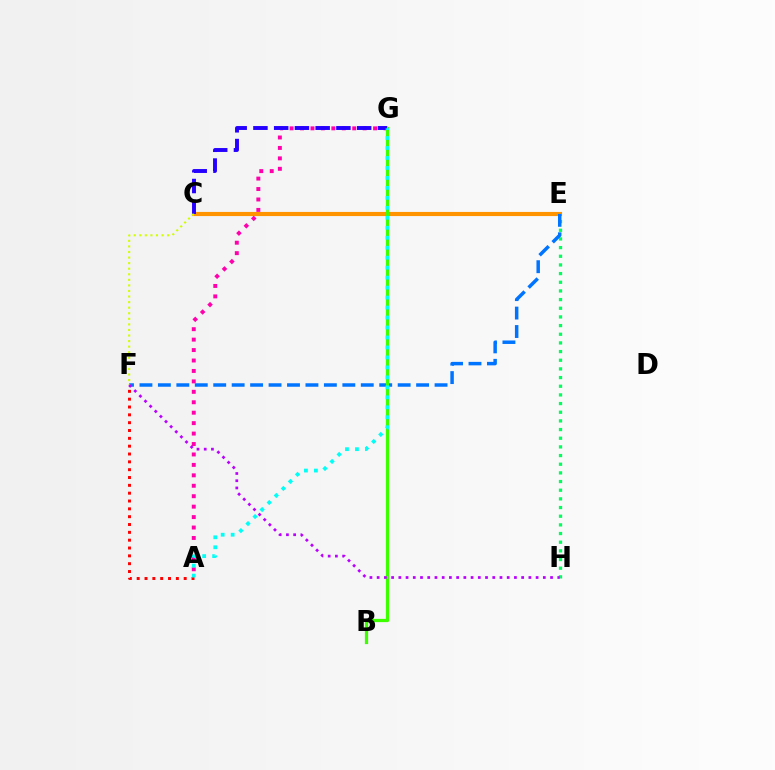{('E', 'H'): [{'color': '#00ff5c', 'line_style': 'dotted', 'thickness': 2.35}], ('A', 'F'): [{'color': '#ff0000', 'line_style': 'dotted', 'thickness': 2.13}], ('C', 'E'): [{'color': '#ff9400', 'line_style': 'solid', 'thickness': 2.98}], ('E', 'F'): [{'color': '#0074ff', 'line_style': 'dashed', 'thickness': 2.51}], ('A', 'G'): [{'color': '#ff00ac', 'line_style': 'dotted', 'thickness': 2.84}, {'color': '#00fff6', 'line_style': 'dotted', 'thickness': 2.71}], ('B', 'G'): [{'color': '#3dff00', 'line_style': 'solid', 'thickness': 2.34}], ('F', 'H'): [{'color': '#b900ff', 'line_style': 'dotted', 'thickness': 1.96}], ('C', 'G'): [{'color': '#2500ff', 'line_style': 'dashed', 'thickness': 2.82}], ('C', 'F'): [{'color': '#d1ff00', 'line_style': 'dotted', 'thickness': 1.51}]}